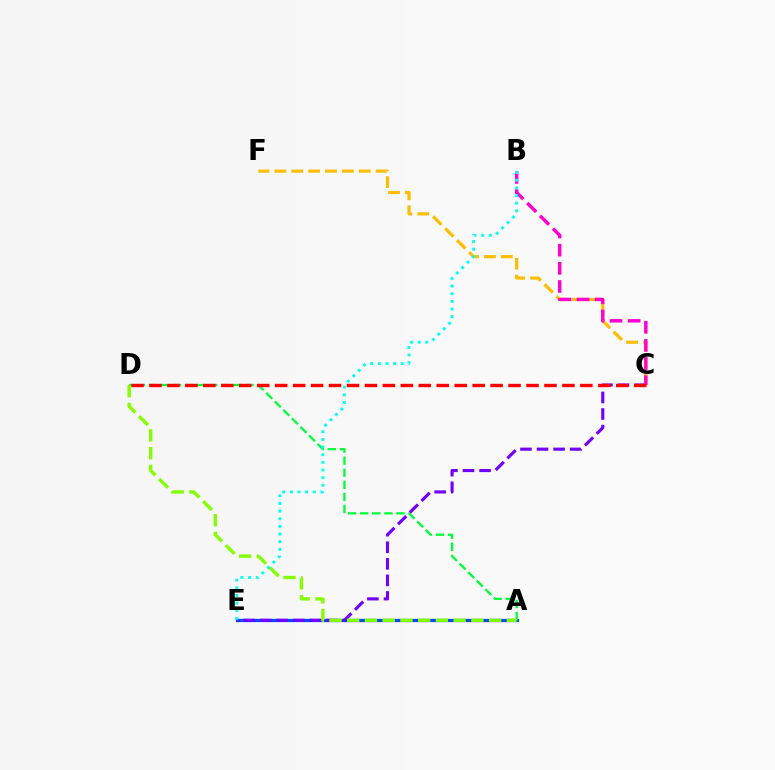{('A', 'E'): [{'color': '#004bff', 'line_style': 'solid', 'thickness': 2.35}], ('C', 'F'): [{'color': '#ffbd00', 'line_style': 'dashed', 'thickness': 2.29}], ('A', 'D'): [{'color': '#00ff39', 'line_style': 'dashed', 'thickness': 1.64}, {'color': '#84ff00', 'line_style': 'dashed', 'thickness': 2.41}], ('C', 'E'): [{'color': '#7200ff', 'line_style': 'dashed', 'thickness': 2.25}], ('B', 'C'): [{'color': '#ff00cf', 'line_style': 'dashed', 'thickness': 2.46}], ('C', 'D'): [{'color': '#ff0000', 'line_style': 'dashed', 'thickness': 2.44}], ('B', 'E'): [{'color': '#00fff6', 'line_style': 'dotted', 'thickness': 2.08}]}